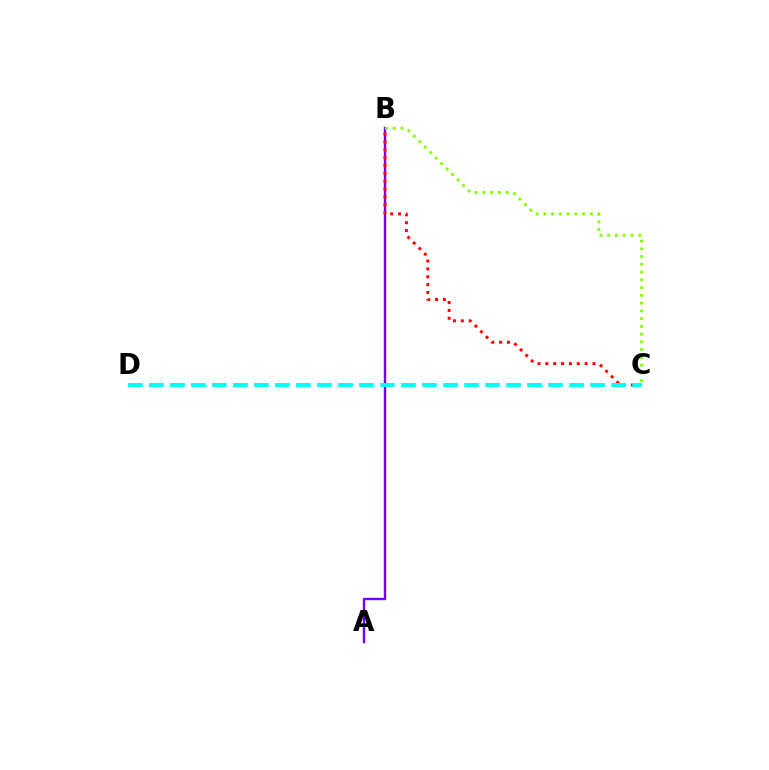{('A', 'B'): [{'color': '#7200ff', 'line_style': 'solid', 'thickness': 1.74}], ('B', 'C'): [{'color': '#ff0000', 'line_style': 'dotted', 'thickness': 2.14}, {'color': '#84ff00', 'line_style': 'dotted', 'thickness': 2.11}], ('C', 'D'): [{'color': '#00fff6', 'line_style': 'dashed', 'thickness': 2.85}]}